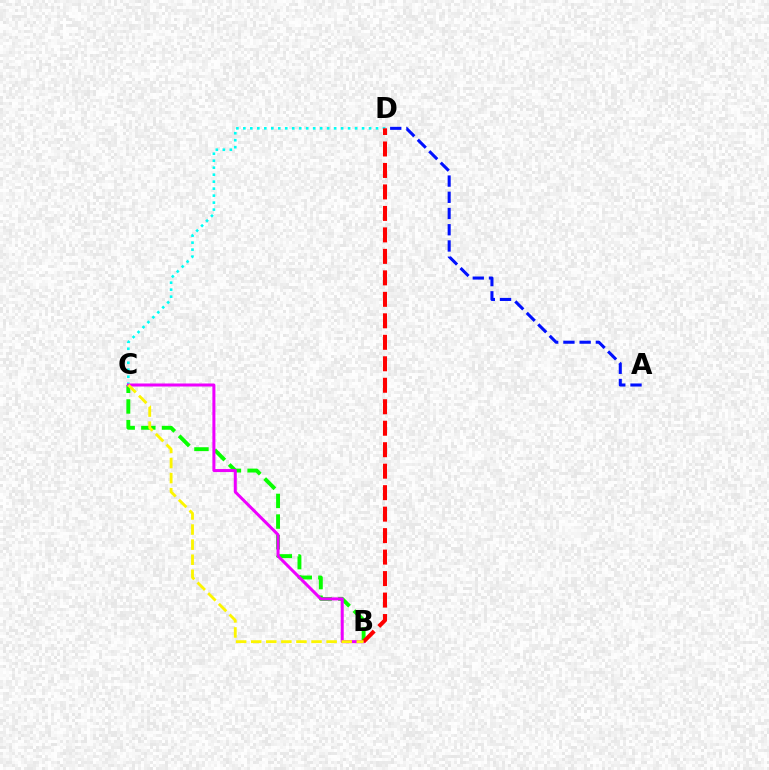{('A', 'D'): [{'color': '#0010ff', 'line_style': 'dashed', 'thickness': 2.2}], ('B', 'C'): [{'color': '#08ff00', 'line_style': 'dashed', 'thickness': 2.81}, {'color': '#ee00ff', 'line_style': 'solid', 'thickness': 2.17}, {'color': '#fcf500', 'line_style': 'dashed', 'thickness': 2.05}], ('C', 'D'): [{'color': '#00fff6', 'line_style': 'dotted', 'thickness': 1.9}], ('B', 'D'): [{'color': '#ff0000', 'line_style': 'dashed', 'thickness': 2.92}]}